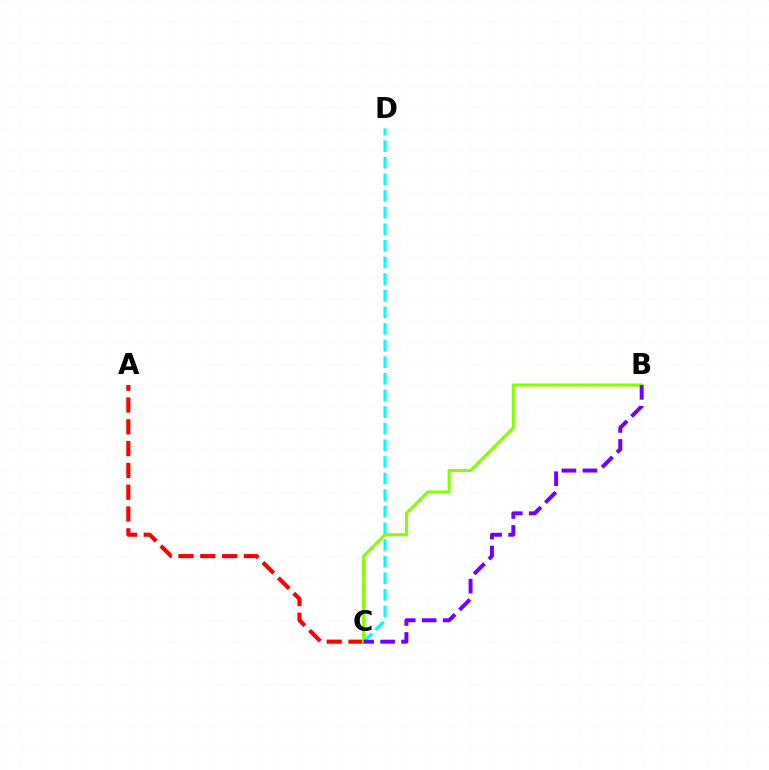{('C', 'D'): [{'color': '#00fff6', 'line_style': 'dashed', 'thickness': 2.26}], ('A', 'C'): [{'color': '#ff0000', 'line_style': 'dashed', 'thickness': 2.96}], ('B', 'C'): [{'color': '#84ff00', 'line_style': 'solid', 'thickness': 2.22}, {'color': '#7200ff', 'line_style': 'dashed', 'thickness': 2.85}]}